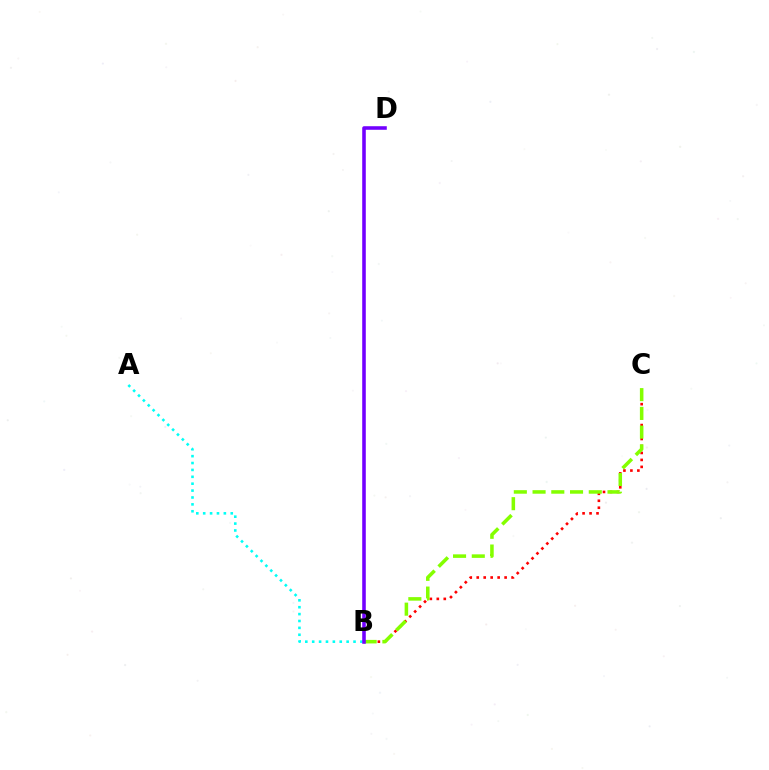{('B', 'C'): [{'color': '#ff0000', 'line_style': 'dotted', 'thickness': 1.89}, {'color': '#84ff00', 'line_style': 'dashed', 'thickness': 2.55}], ('A', 'B'): [{'color': '#00fff6', 'line_style': 'dotted', 'thickness': 1.87}], ('B', 'D'): [{'color': '#7200ff', 'line_style': 'solid', 'thickness': 2.57}]}